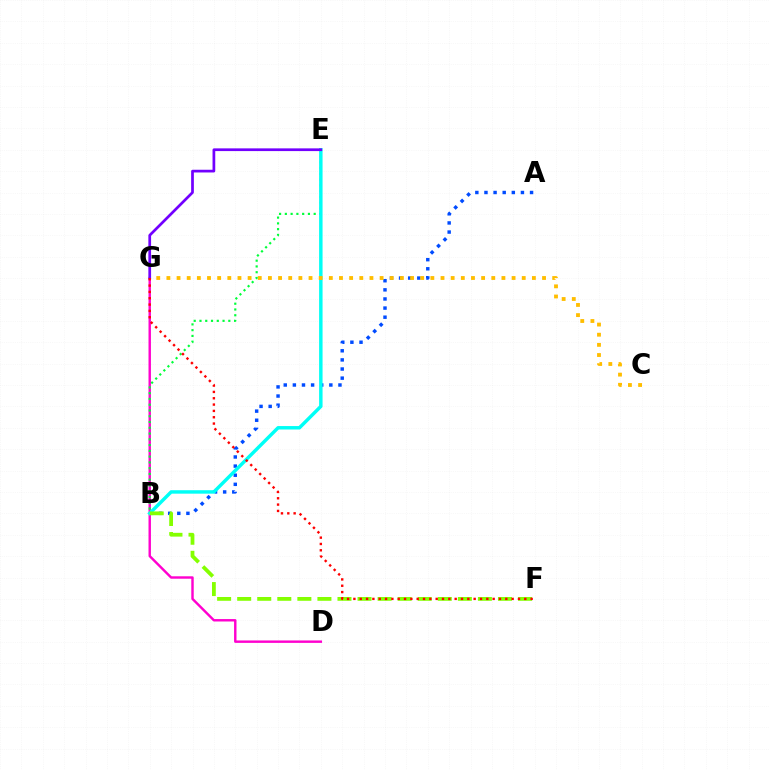{('D', 'G'): [{'color': '#ff00cf', 'line_style': 'solid', 'thickness': 1.75}], ('A', 'B'): [{'color': '#004bff', 'line_style': 'dotted', 'thickness': 2.48}], ('B', 'E'): [{'color': '#00ff39', 'line_style': 'dotted', 'thickness': 1.57}, {'color': '#00fff6', 'line_style': 'solid', 'thickness': 2.48}], ('E', 'G'): [{'color': '#7200ff', 'line_style': 'solid', 'thickness': 1.96}], ('B', 'F'): [{'color': '#84ff00', 'line_style': 'dashed', 'thickness': 2.73}], ('C', 'G'): [{'color': '#ffbd00', 'line_style': 'dotted', 'thickness': 2.76}], ('F', 'G'): [{'color': '#ff0000', 'line_style': 'dotted', 'thickness': 1.72}]}